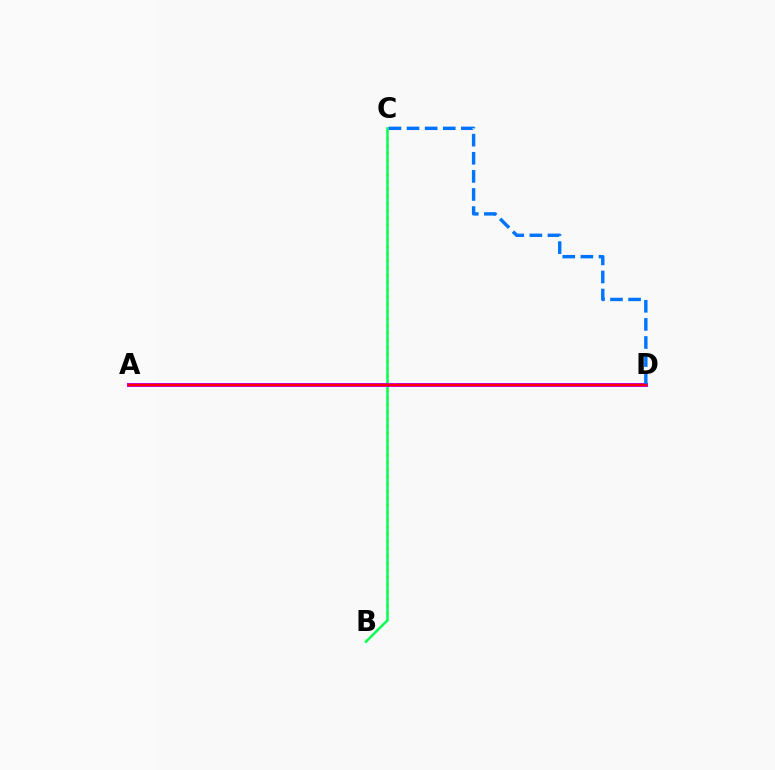{('B', 'C'): [{'color': '#d1ff00', 'line_style': 'dotted', 'thickness': 1.95}, {'color': '#00ff5c', 'line_style': 'solid', 'thickness': 1.76}], ('A', 'D'): [{'color': '#b900ff', 'line_style': 'solid', 'thickness': 2.84}, {'color': '#ff0000', 'line_style': 'solid', 'thickness': 1.78}], ('C', 'D'): [{'color': '#0074ff', 'line_style': 'dashed', 'thickness': 2.46}]}